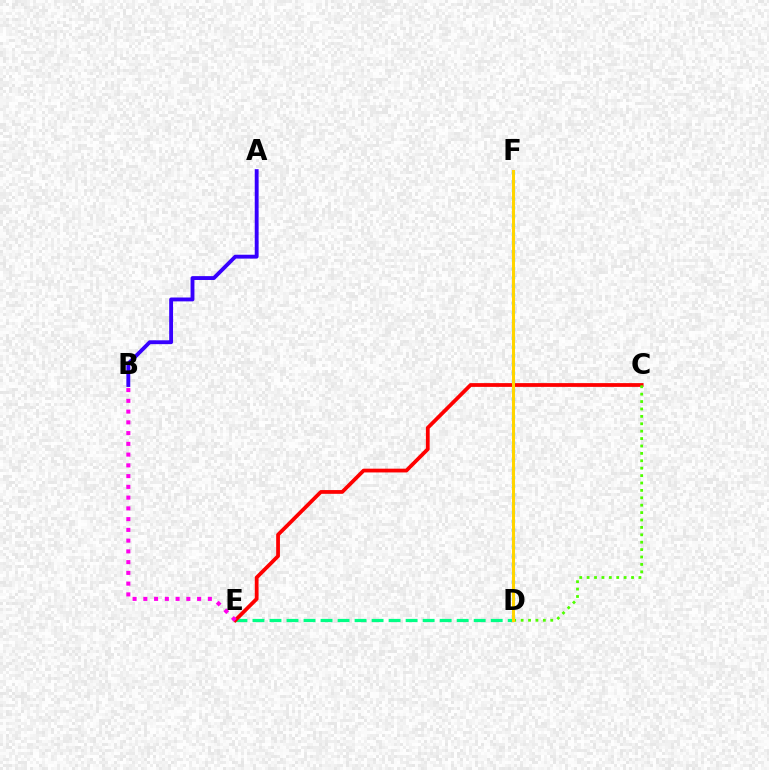{('D', 'E'): [{'color': '#00ff86', 'line_style': 'dashed', 'thickness': 2.31}], ('C', 'E'): [{'color': '#ff0000', 'line_style': 'solid', 'thickness': 2.71}], ('A', 'B'): [{'color': '#3700ff', 'line_style': 'solid', 'thickness': 2.79}], ('C', 'D'): [{'color': '#4fff00', 'line_style': 'dotted', 'thickness': 2.01}], ('B', 'E'): [{'color': '#ff00ed', 'line_style': 'dotted', 'thickness': 2.92}], ('D', 'F'): [{'color': '#009eff', 'line_style': 'dotted', 'thickness': 2.36}, {'color': '#ffd500', 'line_style': 'solid', 'thickness': 2.18}]}